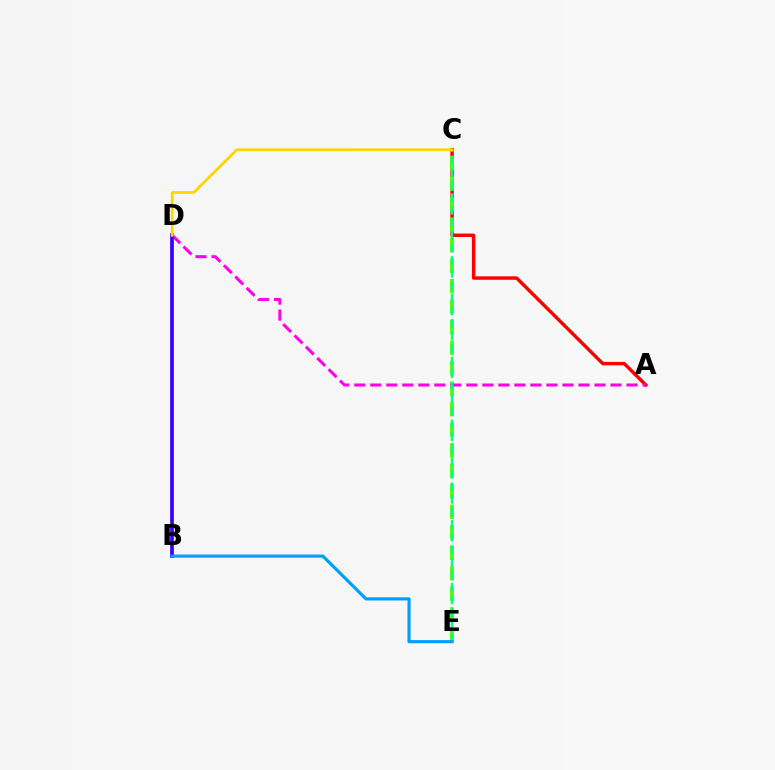{('A', 'C'): [{'color': '#ff0000', 'line_style': 'solid', 'thickness': 2.47}], ('C', 'E'): [{'color': '#4fff00', 'line_style': 'dashed', 'thickness': 2.79}, {'color': '#00ff86', 'line_style': 'dashed', 'thickness': 1.71}], ('A', 'D'): [{'color': '#ff00ed', 'line_style': 'dashed', 'thickness': 2.18}], ('B', 'D'): [{'color': '#3700ff', 'line_style': 'solid', 'thickness': 2.67}], ('B', 'E'): [{'color': '#009eff', 'line_style': 'solid', 'thickness': 2.26}], ('C', 'D'): [{'color': '#ffd500', 'line_style': 'solid', 'thickness': 1.98}]}